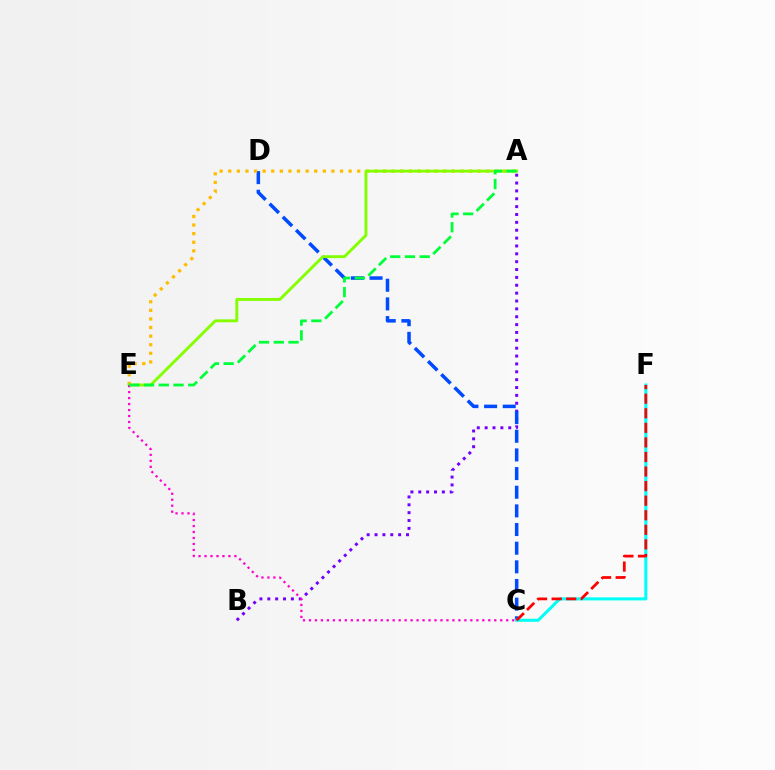{('A', 'B'): [{'color': '#7200ff', 'line_style': 'dotted', 'thickness': 2.14}], ('C', 'D'): [{'color': '#004bff', 'line_style': 'dashed', 'thickness': 2.53}], ('A', 'E'): [{'color': '#ffbd00', 'line_style': 'dotted', 'thickness': 2.34}, {'color': '#84ff00', 'line_style': 'solid', 'thickness': 2.1}, {'color': '#00ff39', 'line_style': 'dashed', 'thickness': 2.0}], ('C', 'F'): [{'color': '#00fff6', 'line_style': 'solid', 'thickness': 2.2}, {'color': '#ff0000', 'line_style': 'dashed', 'thickness': 1.98}], ('C', 'E'): [{'color': '#ff00cf', 'line_style': 'dotted', 'thickness': 1.62}]}